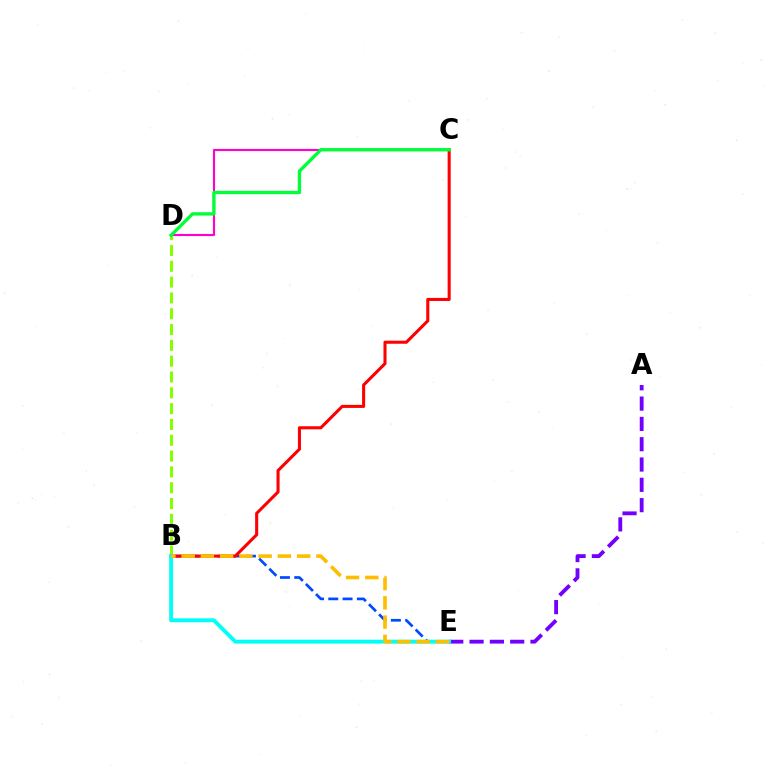{('C', 'D'): [{'color': '#ff00cf', 'line_style': 'solid', 'thickness': 1.53}, {'color': '#00ff39', 'line_style': 'solid', 'thickness': 2.39}], ('B', 'E'): [{'color': '#004bff', 'line_style': 'dashed', 'thickness': 1.94}, {'color': '#00fff6', 'line_style': 'solid', 'thickness': 2.8}, {'color': '#ffbd00', 'line_style': 'dashed', 'thickness': 2.62}], ('B', 'D'): [{'color': '#84ff00', 'line_style': 'dashed', 'thickness': 2.15}], ('A', 'E'): [{'color': '#7200ff', 'line_style': 'dashed', 'thickness': 2.76}], ('B', 'C'): [{'color': '#ff0000', 'line_style': 'solid', 'thickness': 2.21}]}